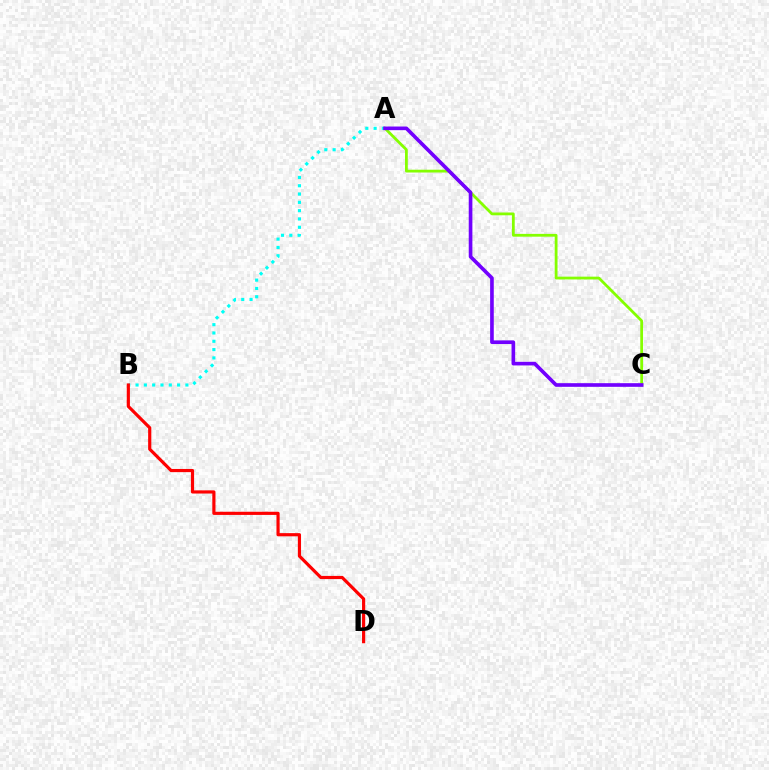{('A', 'B'): [{'color': '#00fff6', 'line_style': 'dotted', 'thickness': 2.26}], ('A', 'C'): [{'color': '#84ff00', 'line_style': 'solid', 'thickness': 2.01}, {'color': '#7200ff', 'line_style': 'solid', 'thickness': 2.63}], ('B', 'D'): [{'color': '#ff0000', 'line_style': 'solid', 'thickness': 2.28}]}